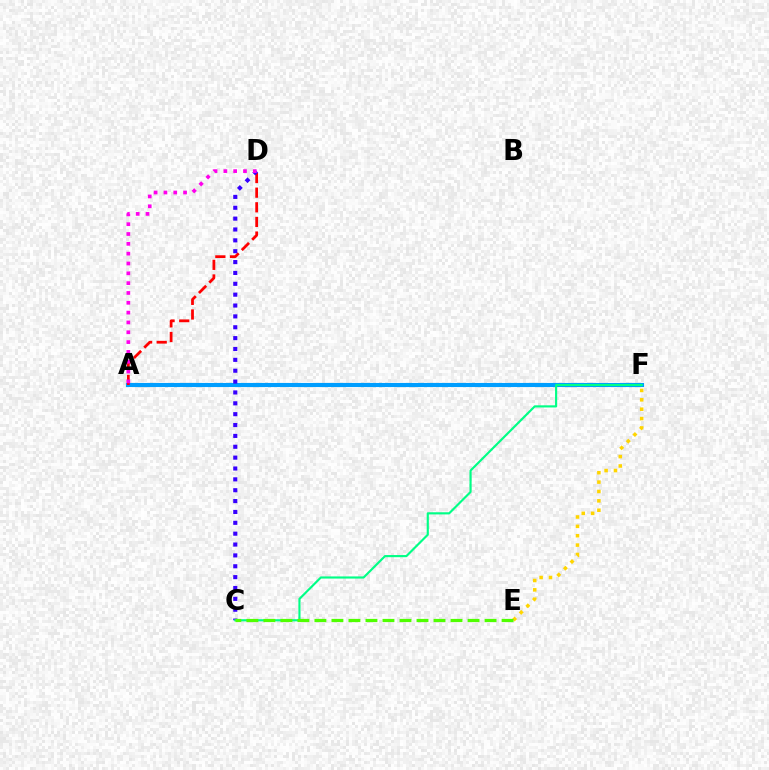{('A', 'F'): [{'color': '#009eff', 'line_style': 'solid', 'thickness': 2.96}], ('A', 'D'): [{'color': '#ff0000', 'line_style': 'dashed', 'thickness': 1.99}, {'color': '#ff00ed', 'line_style': 'dotted', 'thickness': 2.67}], ('C', 'D'): [{'color': '#3700ff', 'line_style': 'dotted', 'thickness': 2.95}], ('C', 'F'): [{'color': '#00ff86', 'line_style': 'solid', 'thickness': 1.55}], ('E', 'F'): [{'color': '#ffd500', 'line_style': 'dotted', 'thickness': 2.55}], ('C', 'E'): [{'color': '#4fff00', 'line_style': 'dashed', 'thickness': 2.31}]}